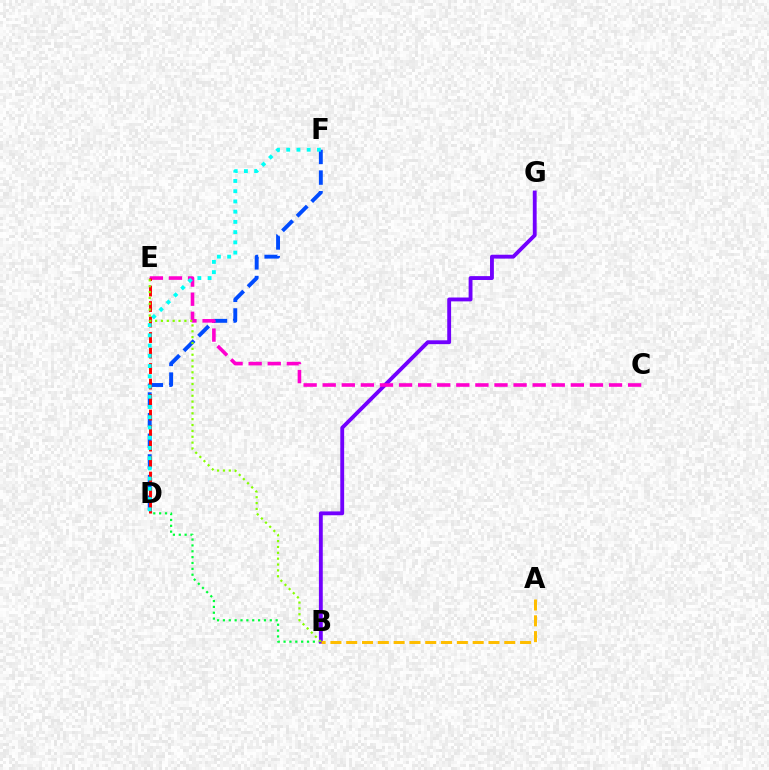{('D', 'F'): [{'color': '#004bff', 'line_style': 'dashed', 'thickness': 2.81}, {'color': '#00fff6', 'line_style': 'dotted', 'thickness': 2.78}], ('B', 'D'): [{'color': '#00ff39', 'line_style': 'dotted', 'thickness': 1.59}], ('B', 'G'): [{'color': '#7200ff', 'line_style': 'solid', 'thickness': 2.78}], ('C', 'E'): [{'color': '#ff00cf', 'line_style': 'dashed', 'thickness': 2.59}], ('D', 'E'): [{'color': '#ff0000', 'line_style': 'dashed', 'thickness': 2.11}], ('A', 'B'): [{'color': '#ffbd00', 'line_style': 'dashed', 'thickness': 2.15}], ('B', 'E'): [{'color': '#84ff00', 'line_style': 'dotted', 'thickness': 1.59}]}